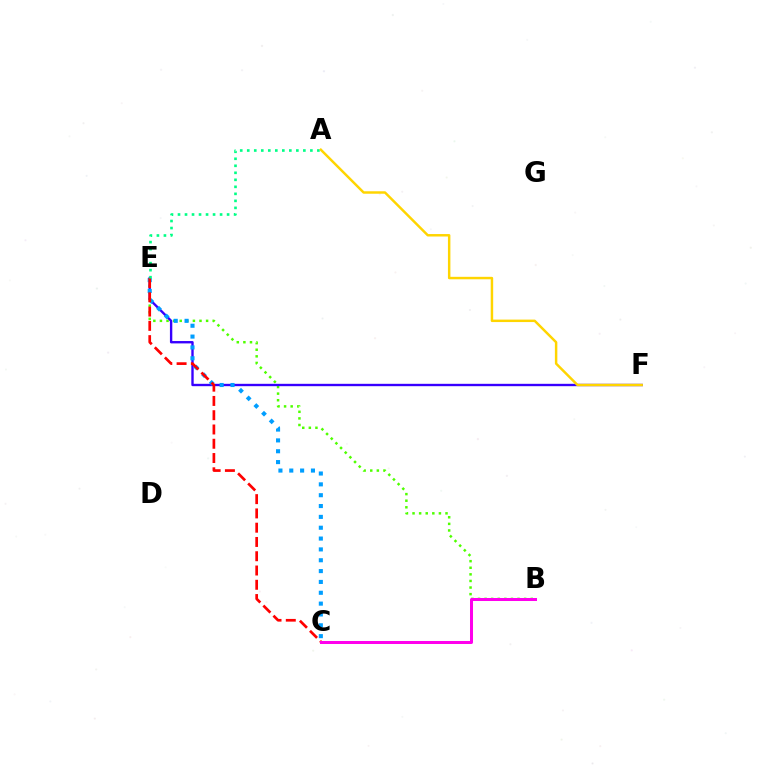{('B', 'E'): [{'color': '#4fff00', 'line_style': 'dotted', 'thickness': 1.79}], ('E', 'F'): [{'color': '#3700ff', 'line_style': 'solid', 'thickness': 1.71}], ('C', 'E'): [{'color': '#009eff', 'line_style': 'dotted', 'thickness': 2.95}, {'color': '#ff0000', 'line_style': 'dashed', 'thickness': 1.94}], ('B', 'C'): [{'color': '#ff00ed', 'line_style': 'solid', 'thickness': 2.16}], ('A', 'E'): [{'color': '#00ff86', 'line_style': 'dotted', 'thickness': 1.91}], ('A', 'F'): [{'color': '#ffd500', 'line_style': 'solid', 'thickness': 1.77}]}